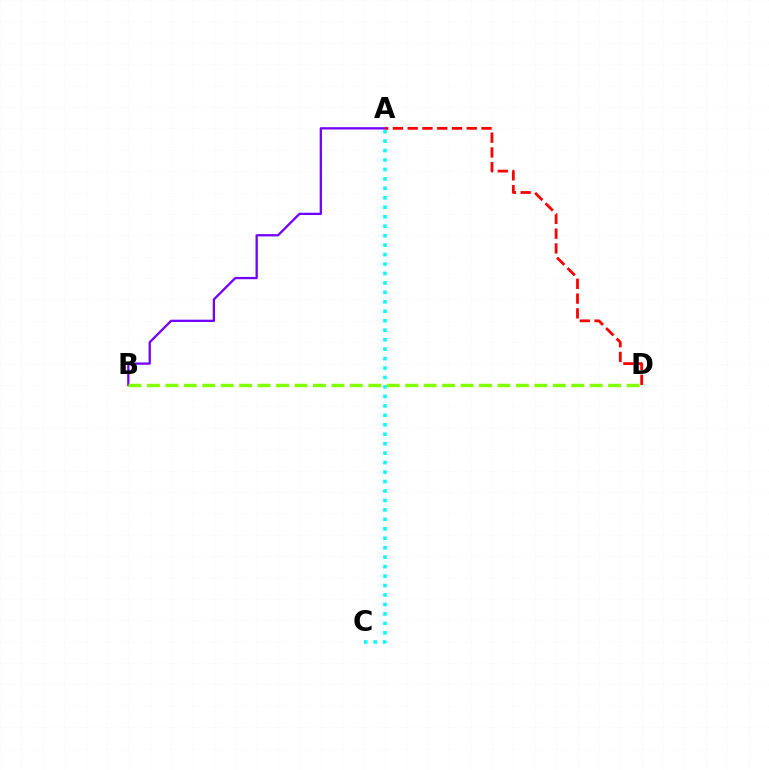{('A', 'C'): [{'color': '#00fff6', 'line_style': 'dotted', 'thickness': 2.57}], ('A', 'B'): [{'color': '#7200ff', 'line_style': 'solid', 'thickness': 1.65}], ('A', 'D'): [{'color': '#ff0000', 'line_style': 'dashed', 'thickness': 2.01}], ('B', 'D'): [{'color': '#84ff00', 'line_style': 'dashed', 'thickness': 2.51}]}